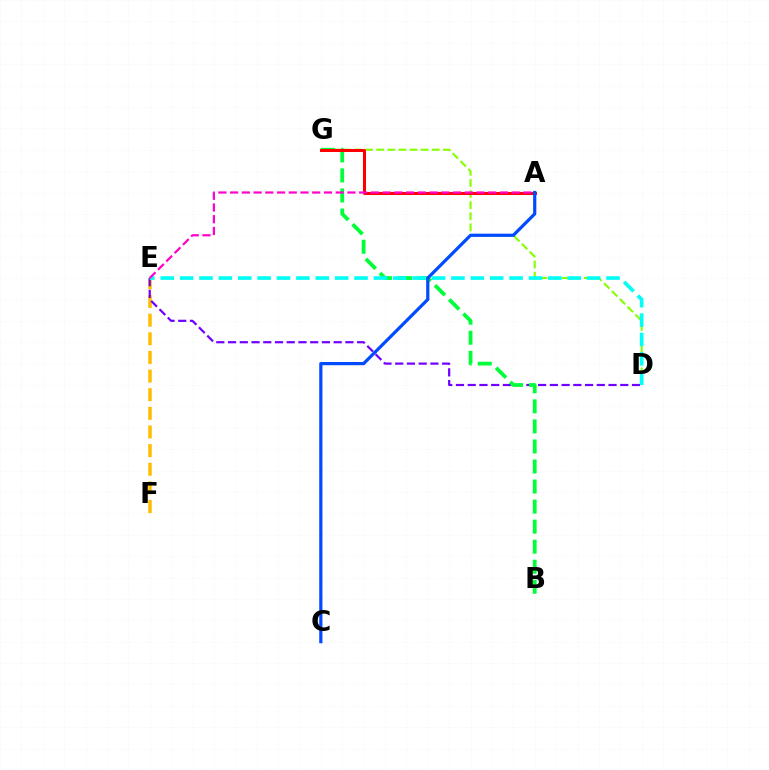{('E', 'F'): [{'color': '#ffbd00', 'line_style': 'dashed', 'thickness': 2.53}], ('D', 'E'): [{'color': '#7200ff', 'line_style': 'dashed', 'thickness': 1.59}, {'color': '#00fff6', 'line_style': 'dashed', 'thickness': 2.63}], ('D', 'G'): [{'color': '#84ff00', 'line_style': 'dashed', 'thickness': 1.51}], ('B', 'G'): [{'color': '#00ff39', 'line_style': 'dashed', 'thickness': 2.72}], ('A', 'G'): [{'color': '#ff0000', 'line_style': 'solid', 'thickness': 2.18}], ('A', 'C'): [{'color': '#004bff', 'line_style': 'solid', 'thickness': 2.31}], ('A', 'E'): [{'color': '#ff00cf', 'line_style': 'dashed', 'thickness': 1.59}]}